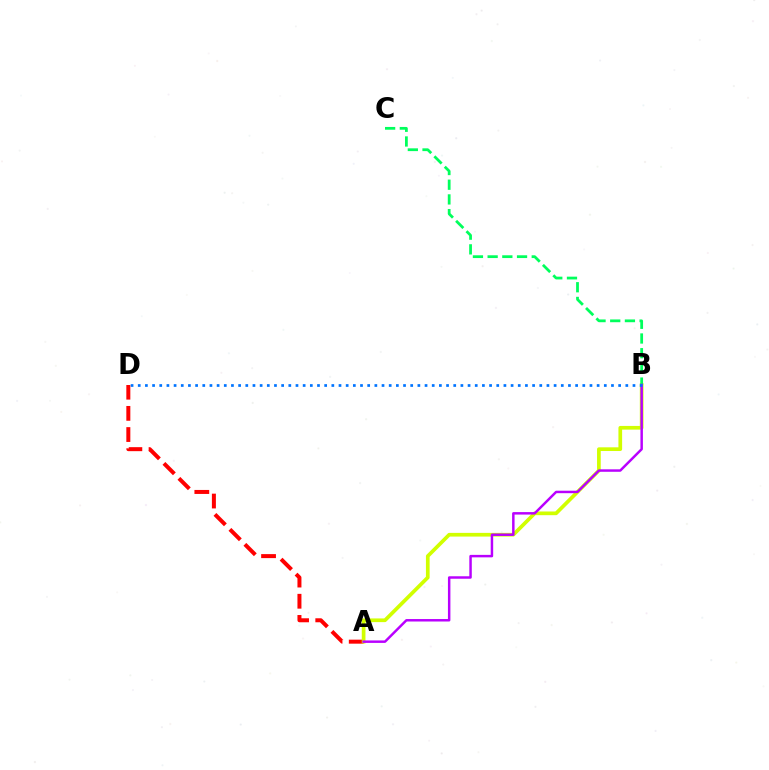{('A', 'D'): [{'color': '#ff0000', 'line_style': 'dashed', 'thickness': 2.88}], ('A', 'B'): [{'color': '#d1ff00', 'line_style': 'solid', 'thickness': 2.66}, {'color': '#b900ff', 'line_style': 'solid', 'thickness': 1.78}], ('B', 'C'): [{'color': '#00ff5c', 'line_style': 'dashed', 'thickness': 2.0}], ('B', 'D'): [{'color': '#0074ff', 'line_style': 'dotted', 'thickness': 1.95}]}